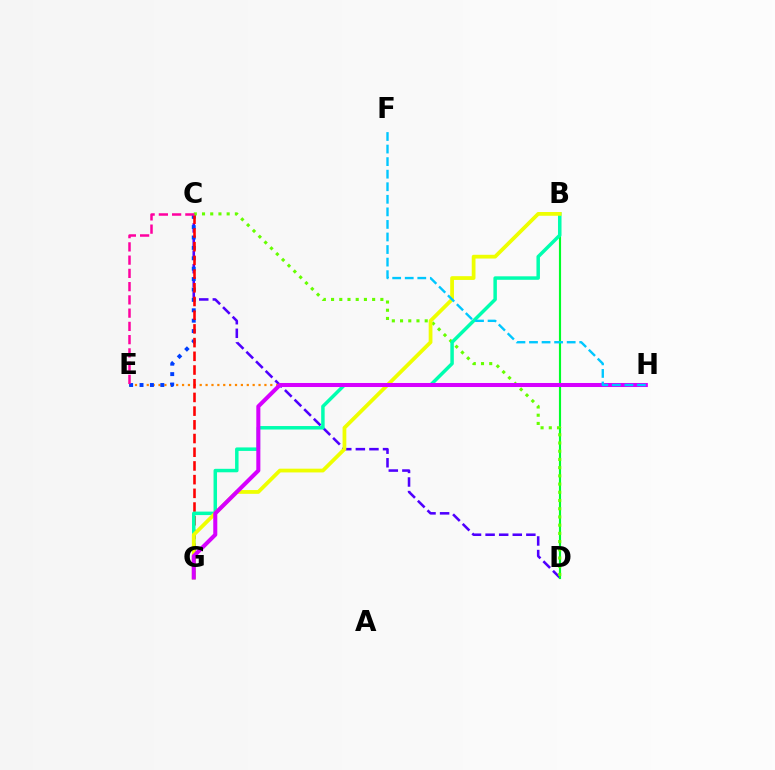{('C', 'D'): [{'color': '#4f00ff', 'line_style': 'dashed', 'thickness': 1.85}, {'color': '#66ff00', 'line_style': 'dotted', 'thickness': 2.23}], ('E', 'H'): [{'color': '#ff8800', 'line_style': 'dotted', 'thickness': 1.6}], ('B', 'D'): [{'color': '#00ff27', 'line_style': 'solid', 'thickness': 1.55}], ('C', 'E'): [{'color': '#003fff', 'line_style': 'dotted', 'thickness': 2.82}, {'color': '#ff00a0', 'line_style': 'dashed', 'thickness': 1.8}], ('C', 'G'): [{'color': '#ff0000', 'line_style': 'dashed', 'thickness': 1.86}], ('B', 'G'): [{'color': '#00ffaf', 'line_style': 'solid', 'thickness': 2.51}, {'color': '#eeff00', 'line_style': 'solid', 'thickness': 2.71}], ('G', 'H'): [{'color': '#d600ff', 'line_style': 'solid', 'thickness': 2.91}], ('F', 'H'): [{'color': '#00c7ff', 'line_style': 'dashed', 'thickness': 1.71}]}